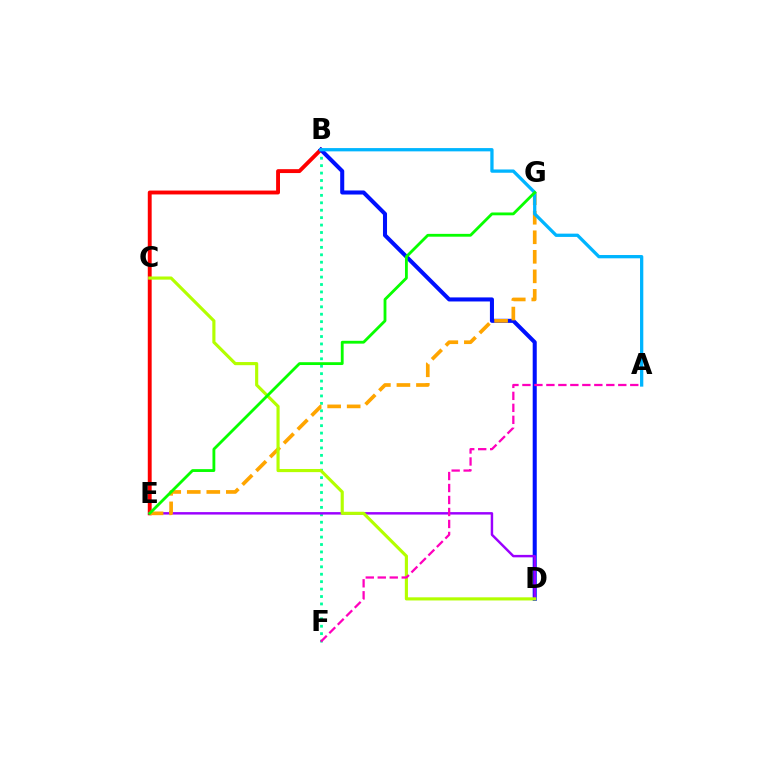{('B', 'F'): [{'color': '#00ff9d', 'line_style': 'dotted', 'thickness': 2.02}], ('B', 'E'): [{'color': '#ff0000', 'line_style': 'solid', 'thickness': 2.8}], ('B', 'D'): [{'color': '#0010ff', 'line_style': 'solid', 'thickness': 2.92}], ('D', 'E'): [{'color': '#9b00ff', 'line_style': 'solid', 'thickness': 1.77}], ('E', 'G'): [{'color': '#ffa500', 'line_style': 'dashed', 'thickness': 2.65}, {'color': '#08ff00', 'line_style': 'solid', 'thickness': 2.04}], ('A', 'B'): [{'color': '#00b5ff', 'line_style': 'solid', 'thickness': 2.36}], ('C', 'D'): [{'color': '#b3ff00', 'line_style': 'solid', 'thickness': 2.26}], ('A', 'F'): [{'color': '#ff00bd', 'line_style': 'dashed', 'thickness': 1.63}]}